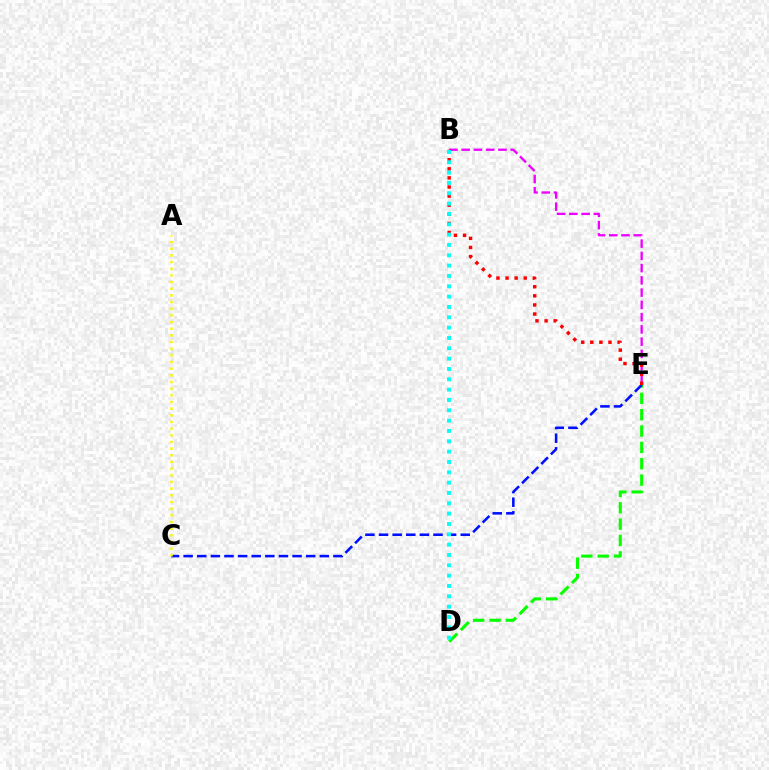{('D', 'E'): [{'color': '#08ff00', 'line_style': 'dashed', 'thickness': 2.22}], ('C', 'E'): [{'color': '#0010ff', 'line_style': 'dashed', 'thickness': 1.85}], ('B', 'E'): [{'color': '#ee00ff', 'line_style': 'dashed', 'thickness': 1.66}, {'color': '#ff0000', 'line_style': 'dotted', 'thickness': 2.47}], ('B', 'D'): [{'color': '#00fff6', 'line_style': 'dotted', 'thickness': 2.81}], ('A', 'C'): [{'color': '#fcf500', 'line_style': 'dotted', 'thickness': 1.81}]}